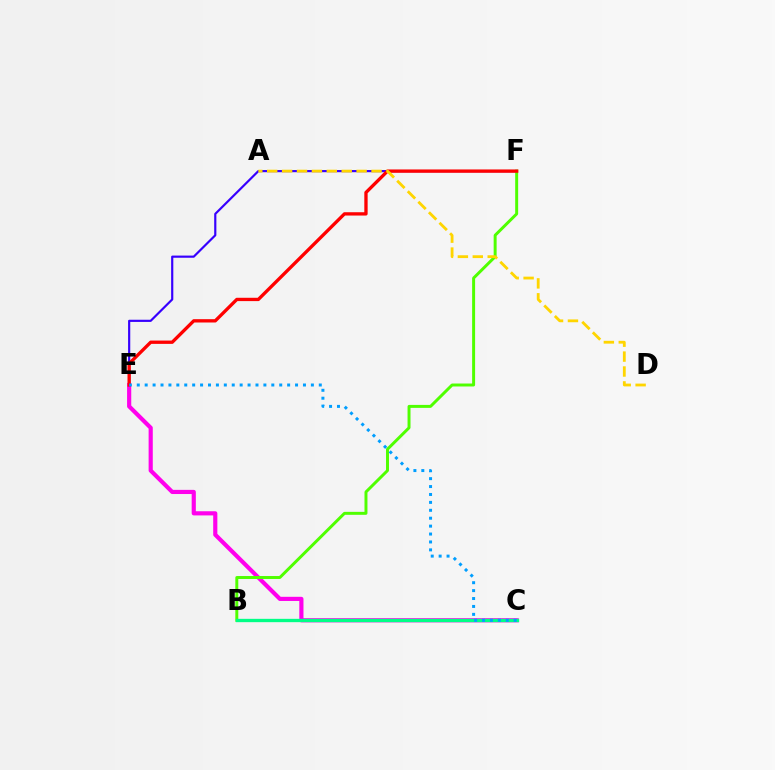{('E', 'F'): [{'color': '#3700ff', 'line_style': 'solid', 'thickness': 1.57}, {'color': '#ff0000', 'line_style': 'solid', 'thickness': 2.39}], ('C', 'E'): [{'color': '#ff00ed', 'line_style': 'solid', 'thickness': 2.99}, {'color': '#009eff', 'line_style': 'dotted', 'thickness': 2.15}], ('B', 'F'): [{'color': '#4fff00', 'line_style': 'solid', 'thickness': 2.13}], ('B', 'C'): [{'color': '#00ff86', 'line_style': 'solid', 'thickness': 2.4}], ('A', 'D'): [{'color': '#ffd500', 'line_style': 'dashed', 'thickness': 2.03}]}